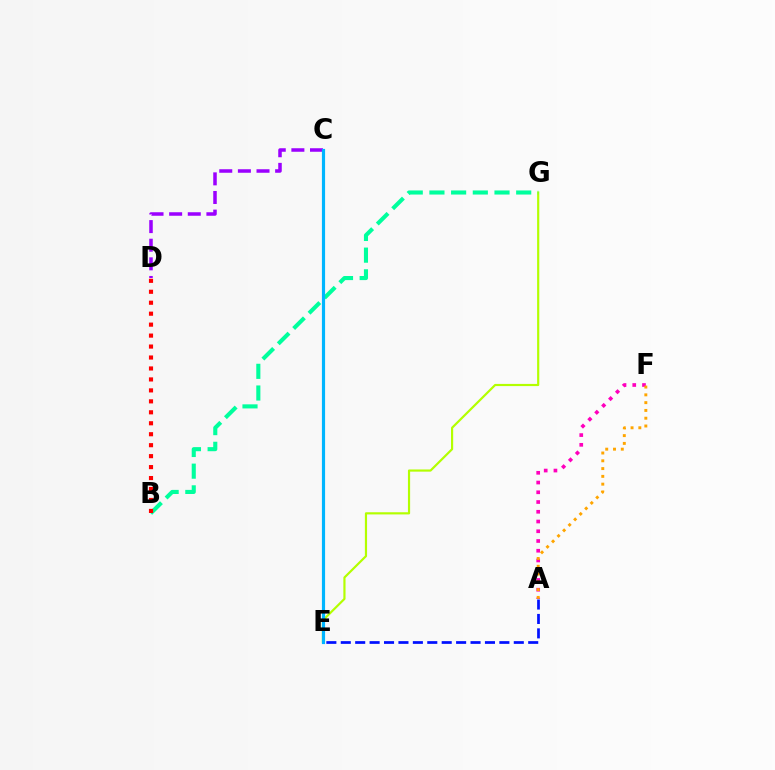{('E', 'G'): [{'color': '#b3ff00', 'line_style': 'solid', 'thickness': 1.57}], ('B', 'G'): [{'color': '#00ff9d', 'line_style': 'dashed', 'thickness': 2.95}], ('A', 'E'): [{'color': '#0010ff', 'line_style': 'dashed', 'thickness': 1.96}], ('C', 'D'): [{'color': '#9b00ff', 'line_style': 'dashed', 'thickness': 2.53}], ('A', 'F'): [{'color': '#ff00bd', 'line_style': 'dotted', 'thickness': 2.65}, {'color': '#ffa500', 'line_style': 'dotted', 'thickness': 2.12}], ('B', 'D'): [{'color': '#ff0000', 'line_style': 'dotted', 'thickness': 2.98}], ('C', 'E'): [{'color': '#08ff00', 'line_style': 'dashed', 'thickness': 1.85}, {'color': '#00b5ff', 'line_style': 'solid', 'thickness': 2.29}]}